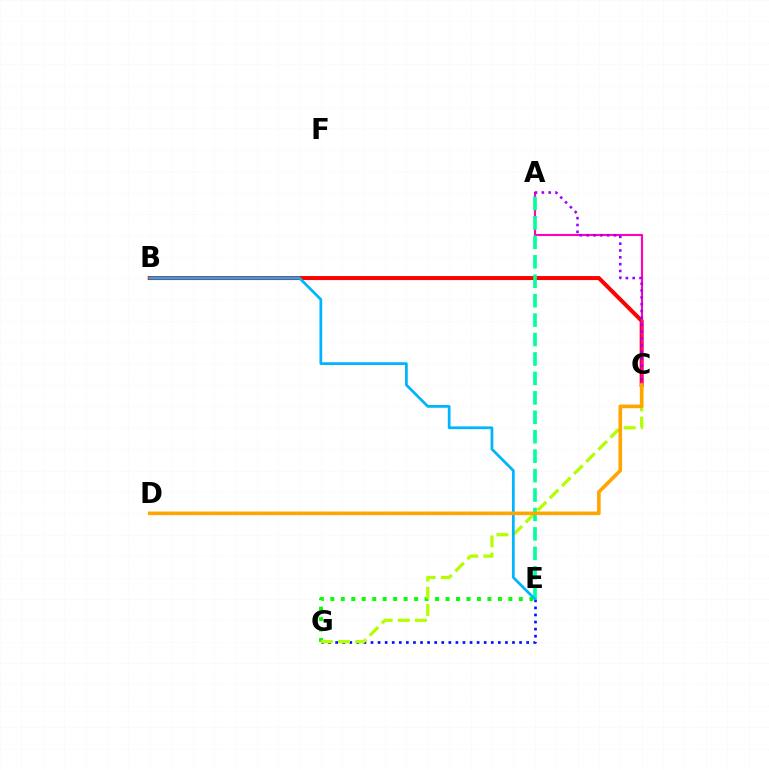{('B', 'C'): [{'color': '#ff0000', 'line_style': 'solid', 'thickness': 2.89}], ('E', 'G'): [{'color': '#08ff00', 'line_style': 'dotted', 'thickness': 2.85}, {'color': '#0010ff', 'line_style': 'dotted', 'thickness': 1.92}], ('A', 'C'): [{'color': '#ff00bd', 'line_style': 'solid', 'thickness': 1.53}, {'color': '#9b00ff', 'line_style': 'dotted', 'thickness': 1.86}], ('C', 'G'): [{'color': '#b3ff00', 'line_style': 'dashed', 'thickness': 2.33}], ('A', 'E'): [{'color': '#00ff9d', 'line_style': 'dashed', 'thickness': 2.64}], ('B', 'E'): [{'color': '#00b5ff', 'line_style': 'solid', 'thickness': 1.98}], ('C', 'D'): [{'color': '#ffa500', 'line_style': 'solid', 'thickness': 2.6}]}